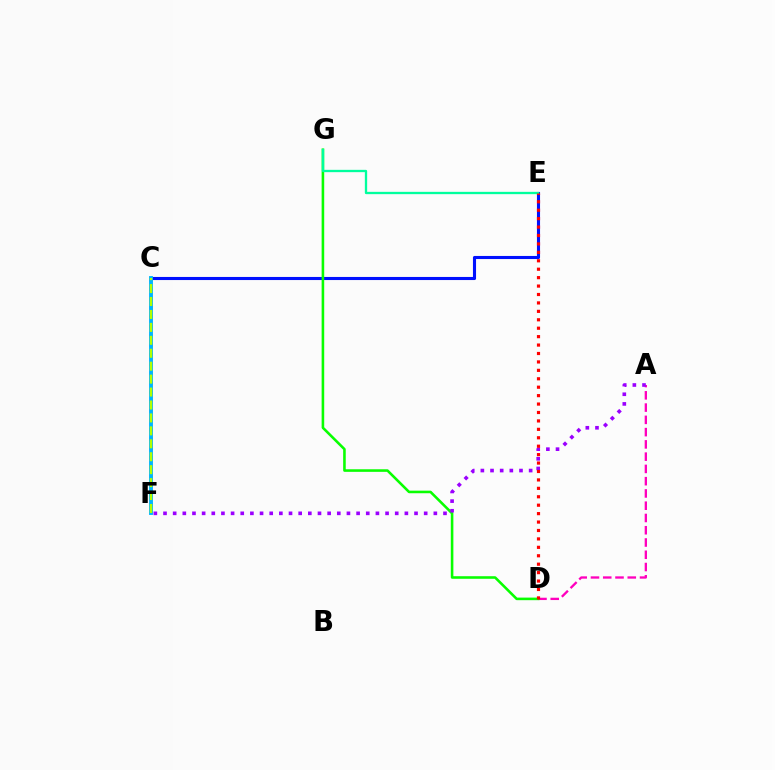{('C', 'F'): [{'color': '#ffa500', 'line_style': 'dotted', 'thickness': 2.55}, {'color': '#00b5ff', 'line_style': 'solid', 'thickness': 2.8}, {'color': '#b3ff00', 'line_style': 'dashed', 'thickness': 1.76}], ('C', 'E'): [{'color': '#0010ff', 'line_style': 'solid', 'thickness': 2.23}], ('A', 'D'): [{'color': '#ff00bd', 'line_style': 'dashed', 'thickness': 1.67}], ('D', 'G'): [{'color': '#08ff00', 'line_style': 'solid', 'thickness': 1.86}], ('E', 'G'): [{'color': '#00ff9d', 'line_style': 'solid', 'thickness': 1.67}], ('A', 'F'): [{'color': '#9b00ff', 'line_style': 'dotted', 'thickness': 2.62}], ('D', 'E'): [{'color': '#ff0000', 'line_style': 'dotted', 'thickness': 2.29}]}